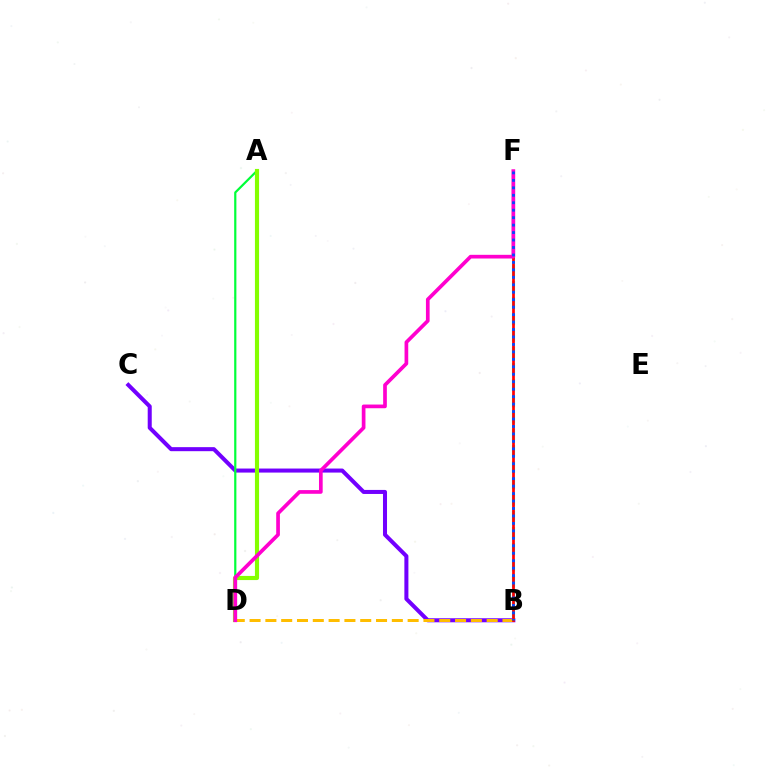{('B', 'C'): [{'color': '#7200ff', 'line_style': 'solid', 'thickness': 2.9}], ('B', 'D'): [{'color': '#ffbd00', 'line_style': 'dashed', 'thickness': 2.15}], ('B', 'F'): [{'color': '#00fff6', 'line_style': 'dashed', 'thickness': 2.23}, {'color': '#ff0000', 'line_style': 'solid', 'thickness': 1.97}, {'color': '#004bff', 'line_style': 'dotted', 'thickness': 2.03}], ('A', 'D'): [{'color': '#00ff39', 'line_style': 'solid', 'thickness': 1.59}, {'color': '#84ff00', 'line_style': 'solid', 'thickness': 2.98}], ('D', 'F'): [{'color': '#ff00cf', 'line_style': 'solid', 'thickness': 2.66}]}